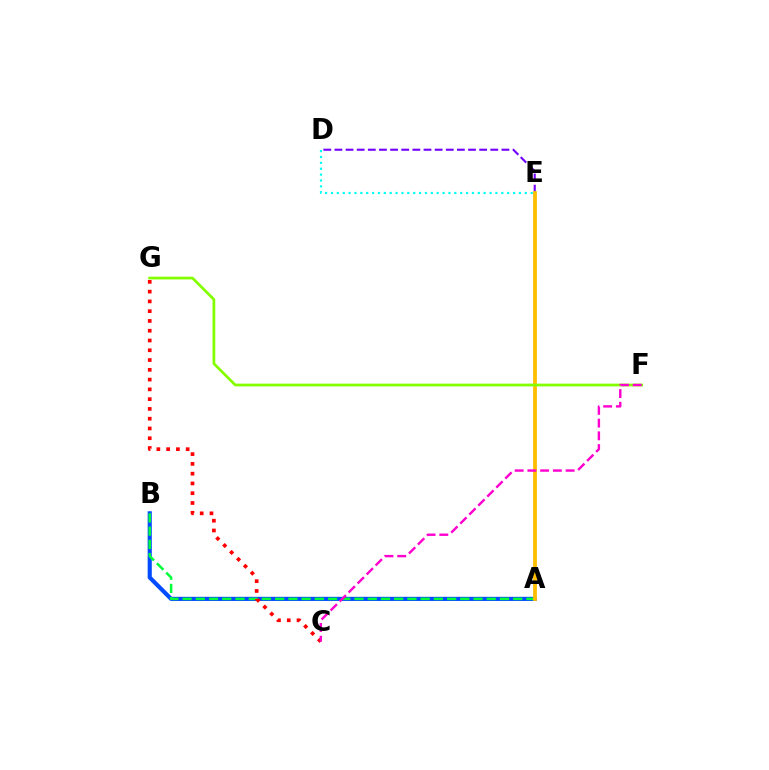{('D', 'E'): [{'color': '#00fff6', 'line_style': 'dotted', 'thickness': 1.6}, {'color': '#7200ff', 'line_style': 'dashed', 'thickness': 1.51}], ('A', 'B'): [{'color': '#004bff', 'line_style': 'solid', 'thickness': 2.98}, {'color': '#00ff39', 'line_style': 'dashed', 'thickness': 1.8}], ('A', 'E'): [{'color': '#ffbd00', 'line_style': 'solid', 'thickness': 2.74}], ('F', 'G'): [{'color': '#84ff00', 'line_style': 'solid', 'thickness': 1.98}], ('C', 'G'): [{'color': '#ff0000', 'line_style': 'dotted', 'thickness': 2.66}], ('C', 'F'): [{'color': '#ff00cf', 'line_style': 'dashed', 'thickness': 1.73}]}